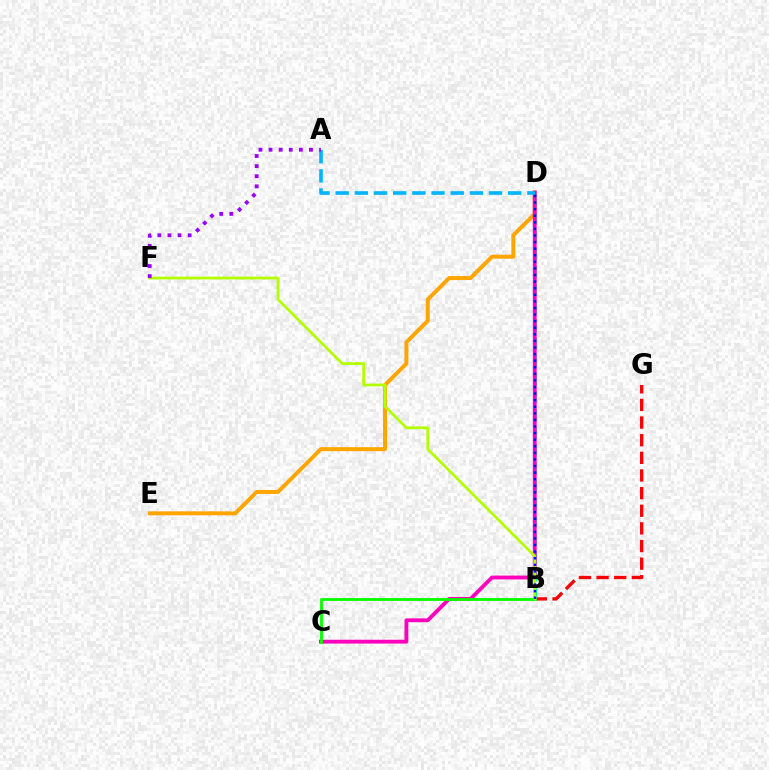{('B', 'G'): [{'color': '#ff0000', 'line_style': 'dashed', 'thickness': 2.4}], ('D', 'E'): [{'color': '#ffa500', 'line_style': 'solid', 'thickness': 2.86}], ('B', 'D'): [{'color': '#00ff9d', 'line_style': 'dashed', 'thickness': 2.42}, {'color': '#0010ff', 'line_style': 'dotted', 'thickness': 1.79}], ('C', 'D'): [{'color': '#ff00bd', 'line_style': 'solid', 'thickness': 2.76}], ('B', 'C'): [{'color': '#08ff00', 'line_style': 'solid', 'thickness': 2.03}], ('A', 'D'): [{'color': '#00b5ff', 'line_style': 'dashed', 'thickness': 2.6}], ('B', 'F'): [{'color': '#b3ff00', 'line_style': 'solid', 'thickness': 1.99}], ('A', 'F'): [{'color': '#9b00ff', 'line_style': 'dotted', 'thickness': 2.74}]}